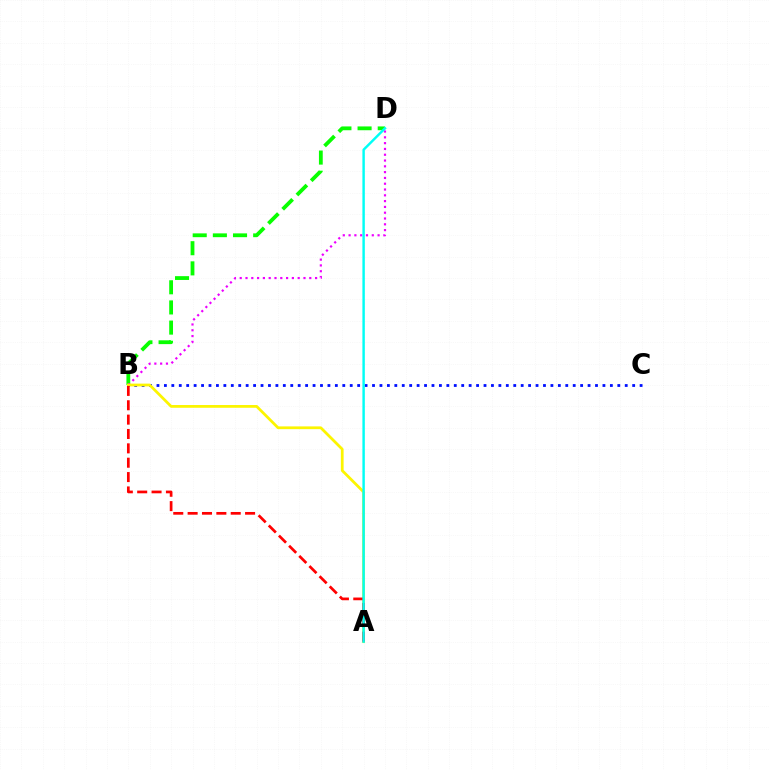{('B', 'D'): [{'color': '#08ff00', 'line_style': 'dashed', 'thickness': 2.74}, {'color': '#ee00ff', 'line_style': 'dotted', 'thickness': 1.58}], ('B', 'C'): [{'color': '#0010ff', 'line_style': 'dotted', 'thickness': 2.02}], ('A', 'B'): [{'color': '#fcf500', 'line_style': 'solid', 'thickness': 1.98}, {'color': '#ff0000', 'line_style': 'dashed', 'thickness': 1.95}], ('A', 'D'): [{'color': '#00fff6', 'line_style': 'solid', 'thickness': 1.75}]}